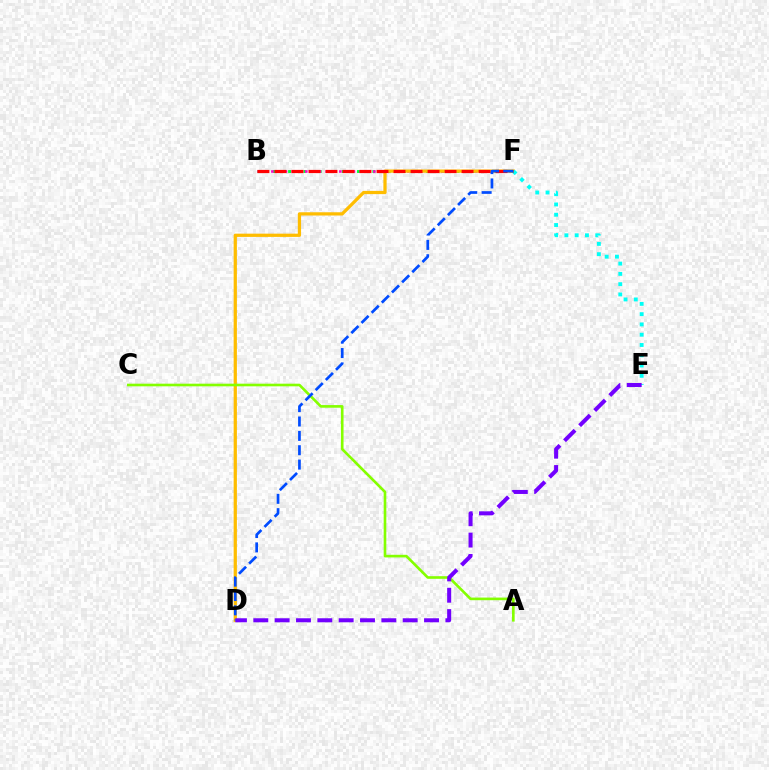{('B', 'F'): [{'color': '#00ff39', 'line_style': 'dotted', 'thickness': 2.08}, {'color': '#ff00cf', 'line_style': 'dotted', 'thickness': 1.85}, {'color': '#ff0000', 'line_style': 'dashed', 'thickness': 2.31}], ('D', 'F'): [{'color': '#ffbd00', 'line_style': 'solid', 'thickness': 2.34}, {'color': '#004bff', 'line_style': 'dashed', 'thickness': 1.95}], ('E', 'F'): [{'color': '#00fff6', 'line_style': 'dotted', 'thickness': 2.79}], ('A', 'C'): [{'color': '#84ff00', 'line_style': 'solid', 'thickness': 1.9}], ('D', 'E'): [{'color': '#7200ff', 'line_style': 'dashed', 'thickness': 2.9}]}